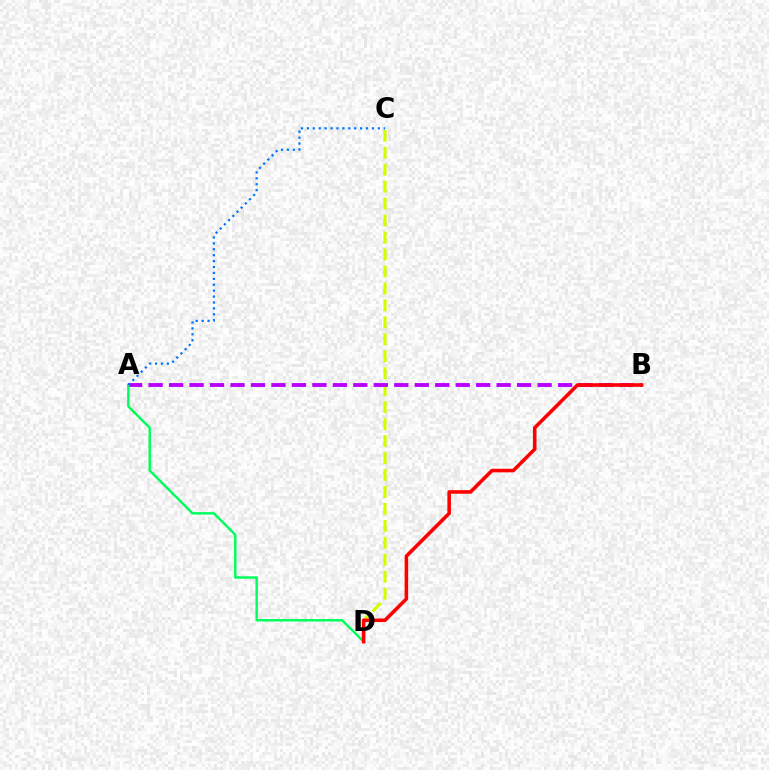{('C', 'D'): [{'color': '#d1ff00', 'line_style': 'dashed', 'thickness': 2.3}], ('A', 'B'): [{'color': '#b900ff', 'line_style': 'dashed', 'thickness': 2.78}], ('A', 'D'): [{'color': '#00ff5c', 'line_style': 'solid', 'thickness': 1.76}], ('A', 'C'): [{'color': '#0074ff', 'line_style': 'dotted', 'thickness': 1.61}], ('B', 'D'): [{'color': '#ff0000', 'line_style': 'solid', 'thickness': 2.56}]}